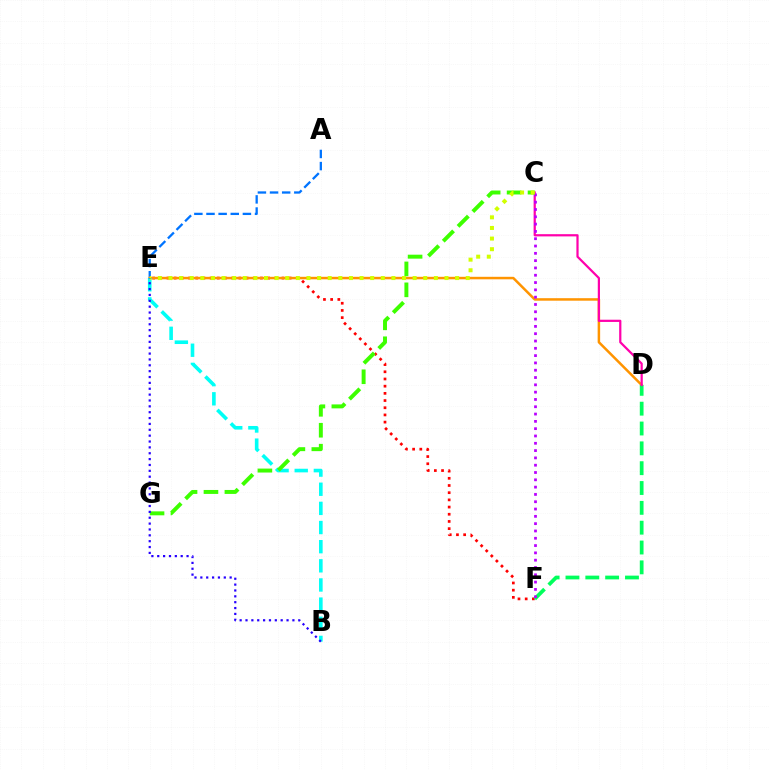{('E', 'F'): [{'color': '#ff0000', 'line_style': 'dotted', 'thickness': 1.95}], ('A', 'E'): [{'color': '#0074ff', 'line_style': 'dashed', 'thickness': 1.65}], ('D', 'E'): [{'color': '#ff9400', 'line_style': 'solid', 'thickness': 1.8}], ('B', 'E'): [{'color': '#00fff6', 'line_style': 'dashed', 'thickness': 2.6}, {'color': '#2500ff', 'line_style': 'dotted', 'thickness': 1.59}], ('D', 'F'): [{'color': '#00ff5c', 'line_style': 'dashed', 'thickness': 2.69}], ('C', 'D'): [{'color': '#ff00ac', 'line_style': 'solid', 'thickness': 1.6}], ('C', 'F'): [{'color': '#b900ff', 'line_style': 'dotted', 'thickness': 1.99}], ('C', 'G'): [{'color': '#3dff00', 'line_style': 'dashed', 'thickness': 2.84}], ('C', 'E'): [{'color': '#d1ff00', 'line_style': 'dotted', 'thickness': 2.88}]}